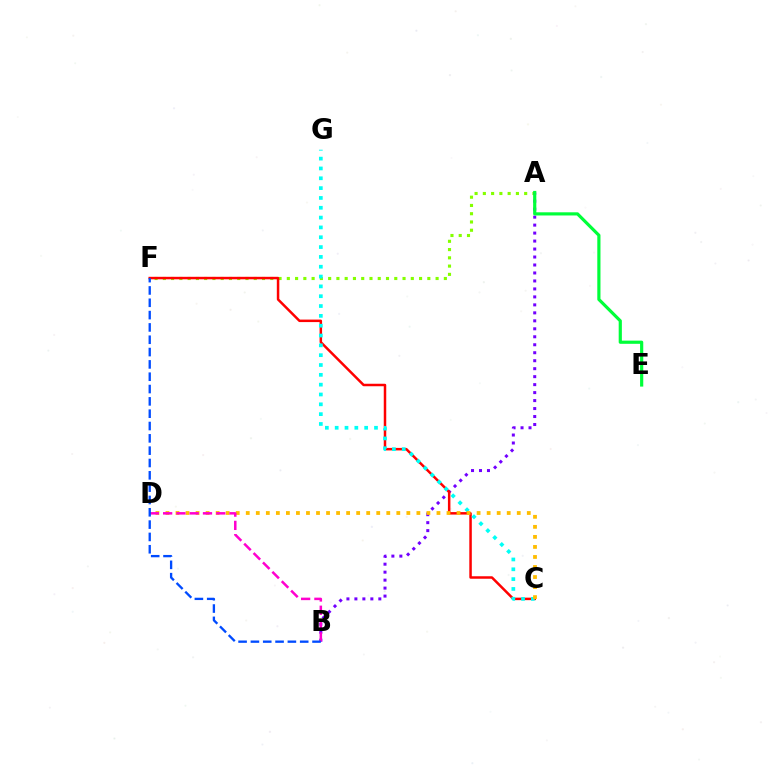{('A', 'F'): [{'color': '#84ff00', 'line_style': 'dotted', 'thickness': 2.25}], ('A', 'B'): [{'color': '#7200ff', 'line_style': 'dotted', 'thickness': 2.17}], ('A', 'E'): [{'color': '#00ff39', 'line_style': 'solid', 'thickness': 2.29}], ('C', 'F'): [{'color': '#ff0000', 'line_style': 'solid', 'thickness': 1.8}], ('C', 'G'): [{'color': '#00fff6', 'line_style': 'dotted', 'thickness': 2.67}], ('C', 'D'): [{'color': '#ffbd00', 'line_style': 'dotted', 'thickness': 2.73}], ('B', 'D'): [{'color': '#ff00cf', 'line_style': 'dashed', 'thickness': 1.8}], ('B', 'F'): [{'color': '#004bff', 'line_style': 'dashed', 'thickness': 1.67}]}